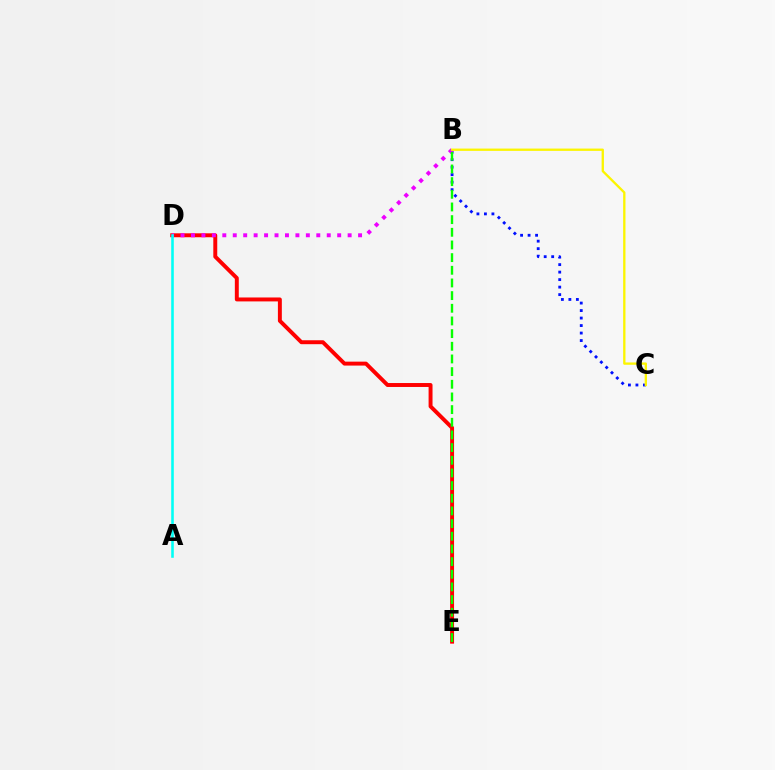{('D', 'E'): [{'color': '#ff0000', 'line_style': 'solid', 'thickness': 2.83}], ('B', 'C'): [{'color': '#0010ff', 'line_style': 'dotted', 'thickness': 2.04}, {'color': '#fcf500', 'line_style': 'solid', 'thickness': 1.67}], ('B', 'D'): [{'color': '#ee00ff', 'line_style': 'dotted', 'thickness': 2.84}], ('B', 'E'): [{'color': '#08ff00', 'line_style': 'dashed', 'thickness': 1.72}], ('A', 'D'): [{'color': '#00fff6', 'line_style': 'solid', 'thickness': 1.85}]}